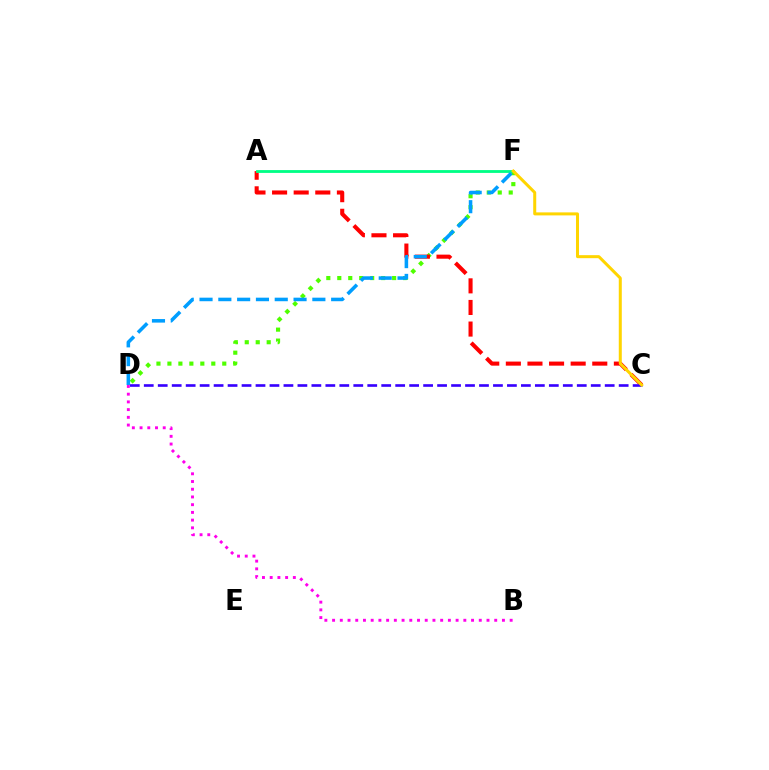{('D', 'F'): [{'color': '#4fff00', 'line_style': 'dotted', 'thickness': 2.98}, {'color': '#009eff', 'line_style': 'dashed', 'thickness': 2.55}], ('A', 'C'): [{'color': '#ff0000', 'line_style': 'dashed', 'thickness': 2.94}], ('A', 'F'): [{'color': '#00ff86', 'line_style': 'solid', 'thickness': 2.03}], ('C', 'D'): [{'color': '#3700ff', 'line_style': 'dashed', 'thickness': 1.9}], ('B', 'D'): [{'color': '#ff00ed', 'line_style': 'dotted', 'thickness': 2.1}], ('C', 'F'): [{'color': '#ffd500', 'line_style': 'solid', 'thickness': 2.17}]}